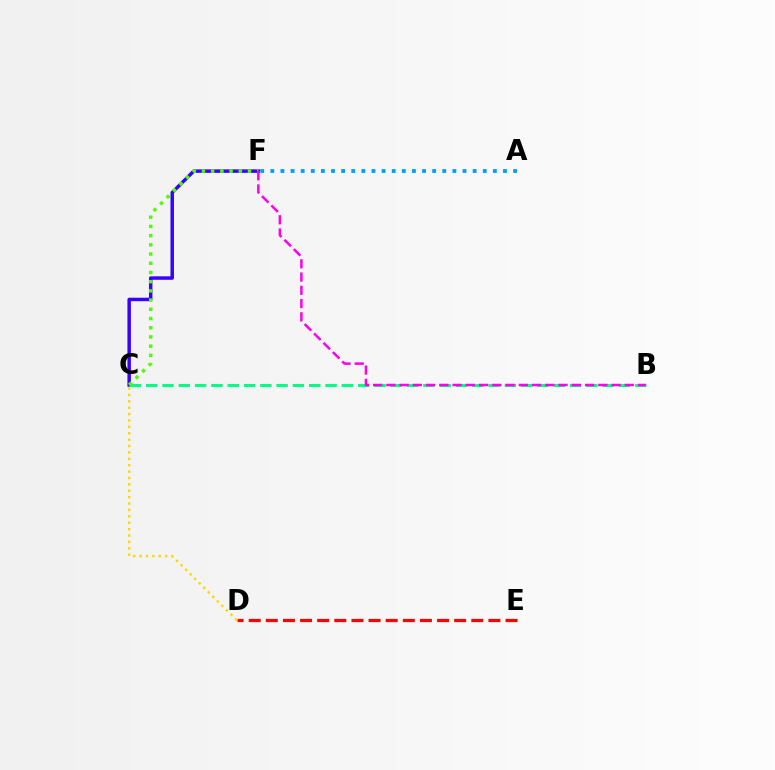{('D', 'E'): [{'color': '#ff0000', 'line_style': 'dashed', 'thickness': 2.33}], ('C', 'F'): [{'color': '#3700ff', 'line_style': 'solid', 'thickness': 2.5}, {'color': '#4fff00', 'line_style': 'dotted', 'thickness': 2.5}], ('B', 'C'): [{'color': '#00ff86', 'line_style': 'dashed', 'thickness': 2.21}], ('A', 'F'): [{'color': '#009eff', 'line_style': 'dotted', 'thickness': 2.75}], ('B', 'F'): [{'color': '#ff00ed', 'line_style': 'dashed', 'thickness': 1.8}], ('C', 'D'): [{'color': '#ffd500', 'line_style': 'dotted', 'thickness': 1.74}]}